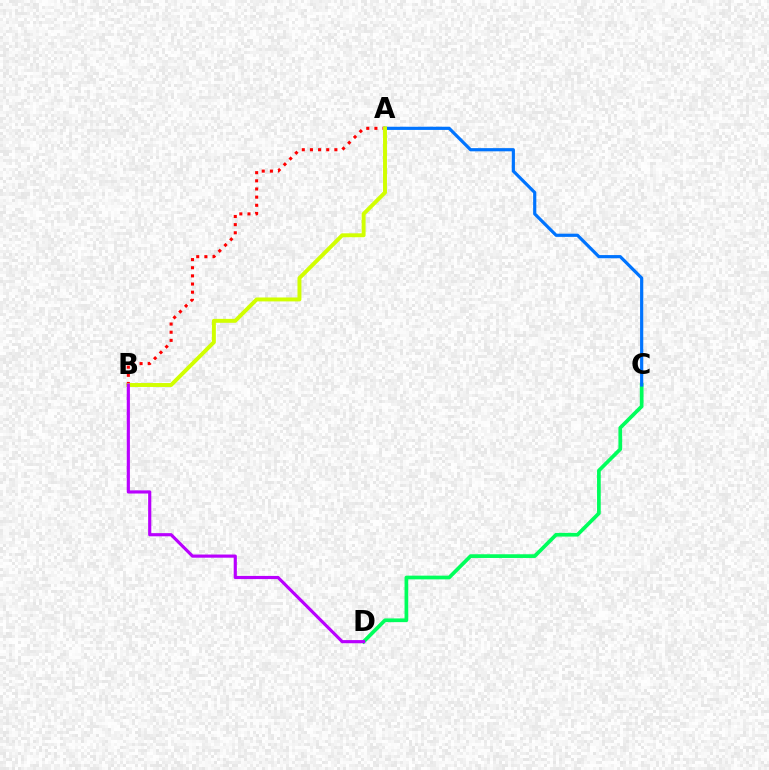{('C', 'D'): [{'color': '#00ff5c', 'line_style': 'solid', 'thickness': 2.67}], ('A', 'C'): [{'color': '#0074ff', 'line_style': 'solid', 'thickness': 2.3}], ('A', 'B'): [{'color': '#ff0000', 'line_style': 'dotted', 'thickness': 2.21}, {'color': '#d1ff00', 'line_style': 'solid', 'thickness': 2.83}], ('B', 'D'): [{'color': '#b900ff', 'line_style': 'solid', 'thickness': 2.27}]}